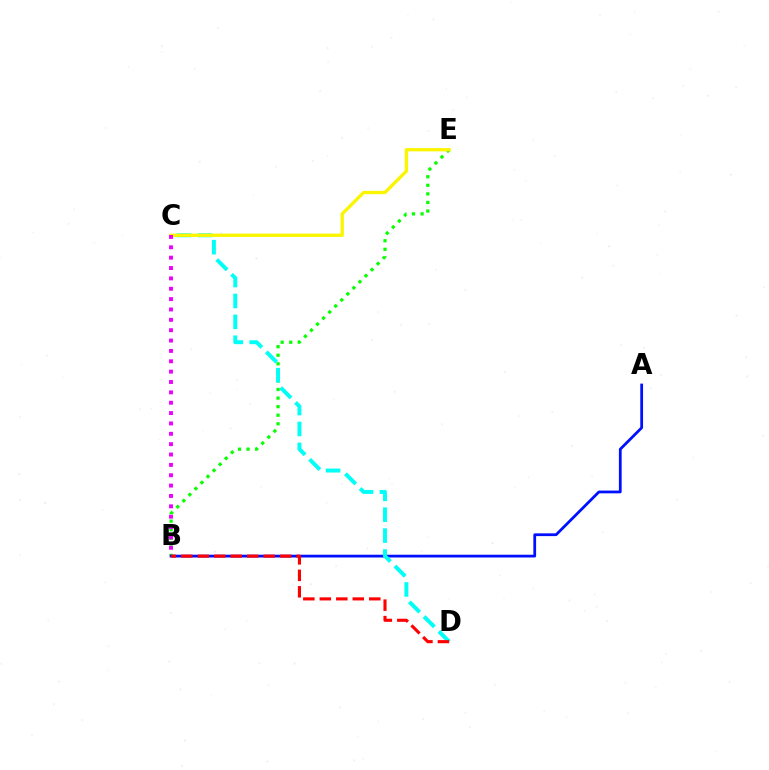{('B', 'E'): [{'color': '#08ff00', 'line_style': 'dotted', 'thickness': 2.33}], ('A', 'B'): [{'color': '#0010ff', 'line_style': 'solid', 'thickness': 1.99}], ('C', 'D'): [{'color': '#00fff6', 'line_style': 'dashed', 'thickness': 2.84}], ('C', 'E'): [{'color': '#fcf500', 'line_style': 'solid', 'thickness': 2.38}], ('B', 'C'): [{'color': '#ee00ff', 'line_style': 'dotted', 'thickness': 2.81}], ('B', 'D'): [{'color': '#ff0000', 'line_style': 'dashed', 'thickness': 2.24}]}